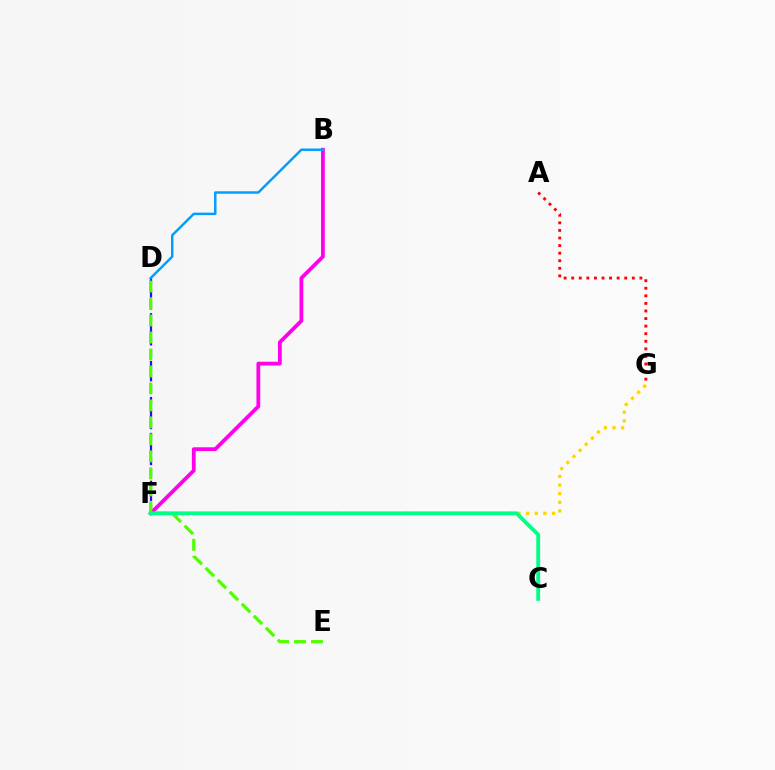{('D', 'F'): [{'color': '#3700ff', 'line_style': 'dashed', 'thickness': 1.63}], ('A', 'G'): [{'color': '#ff0000', 'line_style': 'dotted', 'thickness': 2.06}], ('B', 'F'): [{'color': '#ff00ed', 'line_style': 'solid', 'thickness': 2.72}], ('F', 'G'): [{'color': '#ffd500', 'line_style': 'dotted', 'thickness': 2.35}], ('B', 'D'): [{'color': '#009eff', 'line_style': 'solid', 'thickness': 1.77}], ('D', 'E'): [{'color': '#4fff00', 'line_style': 'dashed', 'thickness': 2.31}], ('C', 'F'): [{'color': '#00ff86', 'line_style': 'solid', 'thickness': 2.76}]}